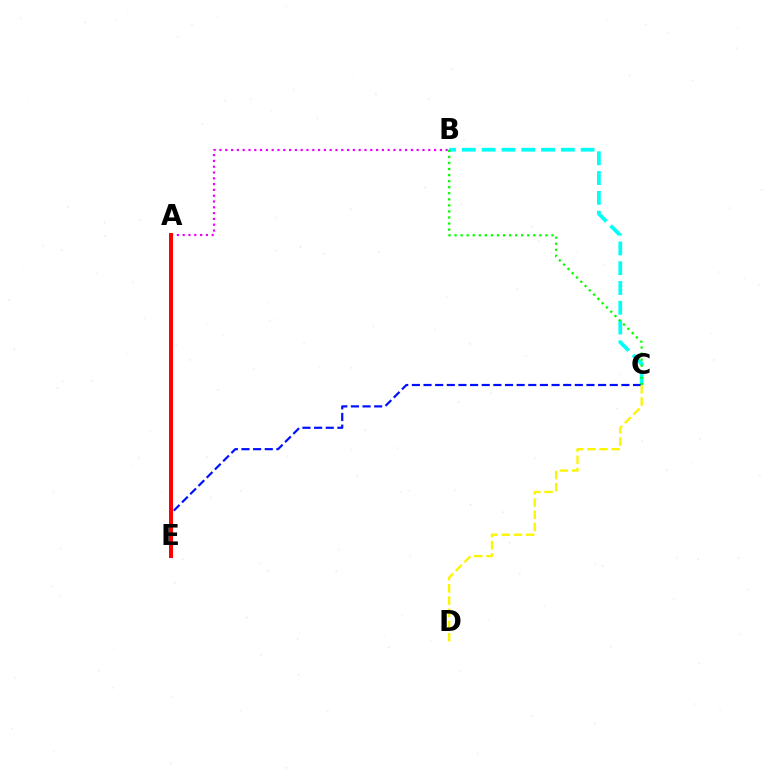{('A', 'B'): [{'color': '#ee00ff', 'line_style': 'dotted', 'thickness': 1.58}], ('B', 'C'): [{'color': '#00fff6', 'line_style': 'dashed', 'thickness': 2.69}, {'color': '#08ff00', 'line_style': 'dotted', 'thickness': 1.64}], ('C', 'E'): [{'color': '#0010ff', 'line_style': 'dashed', 'thickness': 1.58}], ('A', 'E'): [{'color': '#ff0000', 'line_style': 'solid', 'thickness': 2.86}], ('C', 'D'): [{'color': '#fcf500', 'line_style': 'dashed', 'thickness': 1.66}]}